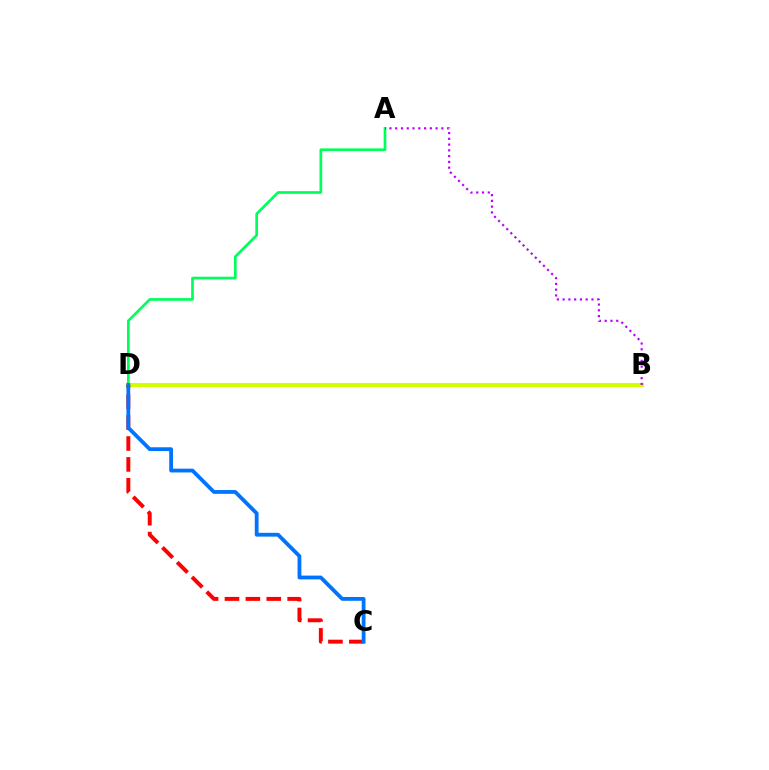{('B', 'D'): [{'color': '#d1ff00', 'line_style': 'solid', 'thickness': 2.95}], ('A', 'D'): [{'color': '#00ff5c', 'line_style': 'solid', 'thickness': 1.94}], ('C', 'D'): [{'color': '#ff0000', 'line_style': 'dashed', 'thickness': 2.84}, {'color': '#0074ff', 'line_style': 'solid', 'thickness': 2.73}], ('A', 'B'): [{'color': '#b900ff', 'line_style': 'dotted', 'thickness': 1.57}]}